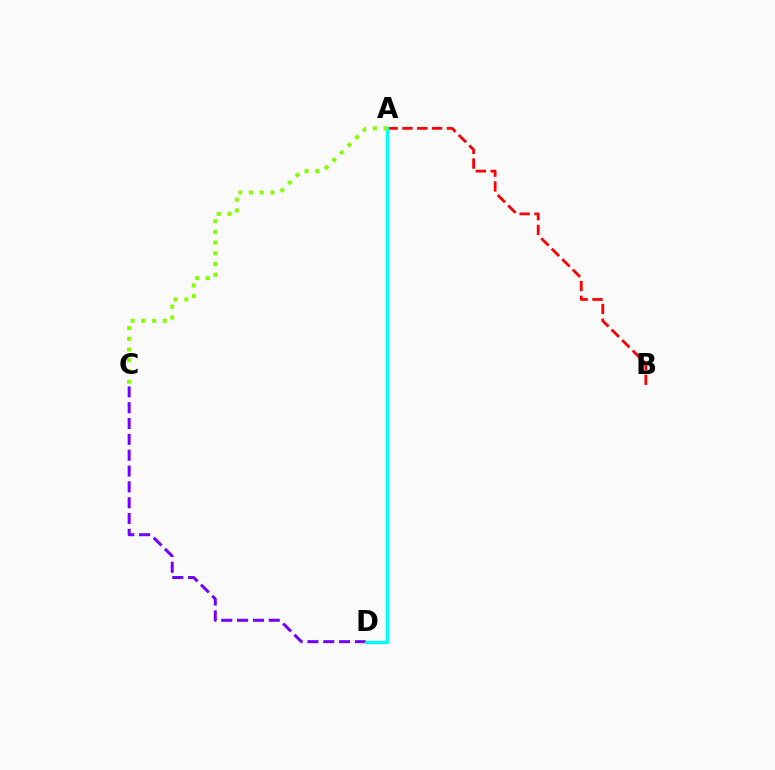{('A', 'B'): [{'color': '#ff0000', 'line_style': 'dashed', 'thickness': 2.01}], ('C', 'D'): [{'color': '#7200ff', 'line_style': 'dashed', 'thickness': 2.15}], ('A', 'D'): [{'color': '#00fff6', 'line_style': 'solid', 'thickness': 2.35}], ('A', 'C'): [{'color': '#84ff00', 'line_style': 'dotted', 'thickness': 2.91}]}